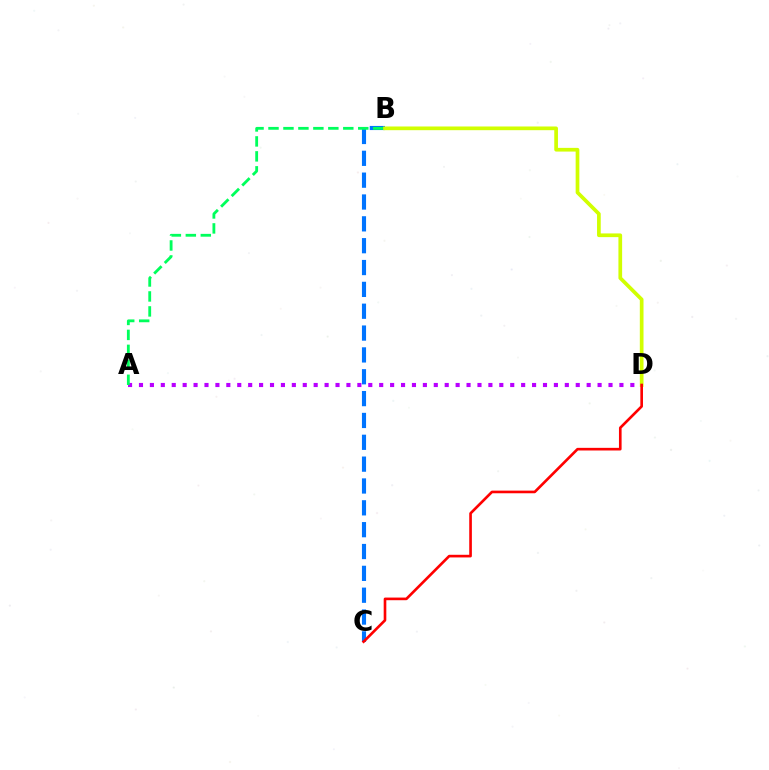{('B', 'C'): [{'color': '#0074ff', 'line_style': 'dashed', 'thickness': 2.97}], ('A', 'D'): [{'color': '#b900ff', 'line_style': 'dotted', 'thickness': 2.97}], ('A', 'B'): [{'color': '#00ff5c', 'line_style': 'dashed', 'thickness': 2.03}], ('B', 'D'): [{'color': '#d1ff00', 'line_style': 'solid', 'thickness': 2.67}], ('C', 'D'): [{'color': '#ff0000', 'line_style': 'solid', 'thickness': 1.9}]}